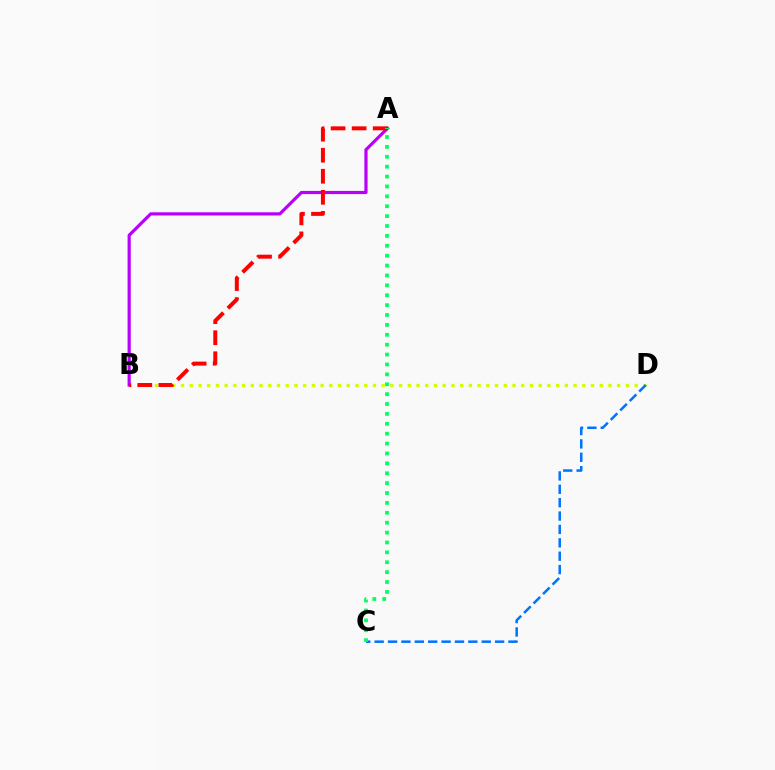{('B', 'D'): [{'color': '#d1ff00', 'line_style': 'dotted', 'thickness': 2.37}], ('A', 'B'): [{'color': '#b900ff', 'line_style': 'solid', 'thickness': 2.29}, {'color': '#ff0000', 'line_style': 'dashed', 'thickness': 2.86}], ('C', 'D'): [{'color': '#0074ff', 'line_style': 'dashed', 'thickness': 1.82}], ('A', 'C'): [{'color': '#00ff5c', 'line_style': 'dotted', 'thickness': 2.69}]}